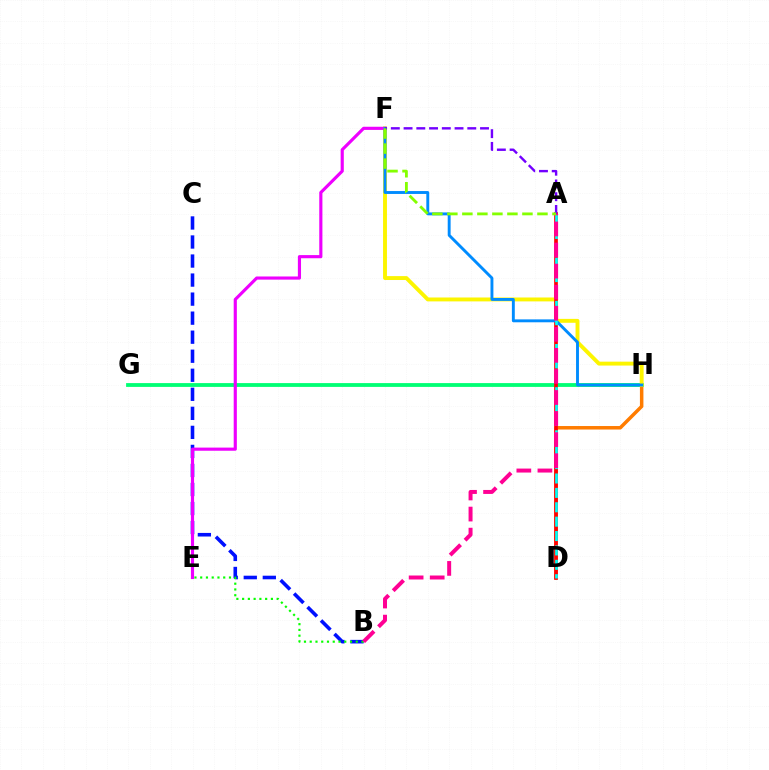{('B', 'C'): [{'color': '#0010ff', 'line_style': 'dashed', 'thickness': 2.59}], ('B', 'E'): [{'color': '#08ff00', 'line_style': 'dotted', 'thickness': 1.56}], ('D', 'H'): [{'color': '#ff7c00', 'line_style': 'solid', 'thickness': 2.52}], ('G', 'H'): [{'color': '#00ff74', 'line_style': 'solid', 'thickness': 2.74}], ('F', 'H'): [{'color': '#fcf500', 'line_style': 'solid', 'thickness': 2.81}, {'color': '#008cff', 'line_style': 'solid', 'thickness': 2.09}], ('E', 'F'): [{'color': '#ee00ff', 'line_style': 'solid', 'thickness': 2.27}], ('A', 'D'): [{'color': '#ff0000', 'line_style': 'solid', 'thickness': 2.65}, {'color': '#00fff6', 'line_style': 'dashed', 'thickness': 1.95}], ('A', 'B'): [{'color': '#ff0094', 'line_style': 'dashed', 'thickness': 2.86}], ('A', 'F'): [{'color': '#7200ff', 'line_style': 'dashed', 'thickness': 1.73}, {'color': '#84ff00', 'line_style': 'dashed', 'thickness': 2.04}]}